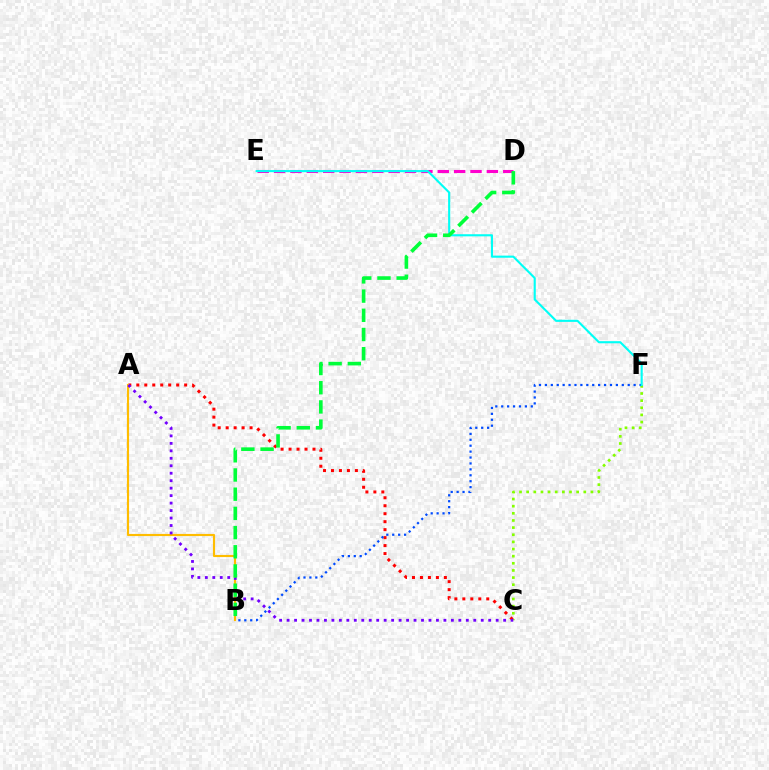{('A', 'C'): [{'color': '#ff0000', 'line_style': 'dotted', 'thickness': 2.17}, {'color': '#7200ff', 'line_style': 'dotted', 'thickness': 2.03}], ('A', 'B'): [{'color': '#ffbd00', 'line_style': 'solid', 'thickness': 1.54}], ('C', 'F'): [{'color': '#84ff00', 'line_style': 'dotted', 'thickness': 1.94}], ('B', 'F'): [{'color': '#004bff', 'line_style': 'dotted', 'thickness': 1.61}], ('D', 'E'): [{'color': '#ff00cf', 'line_style': 'dashed', 'thickness': 2.22}], ('E', 'F'): [{'color': '#00fff6', 'line_style': 'solid', 'thickness': 1.52}], ('B', 'D'): [{'color': '#00ff39', 'line_style': 'dashed', 'thickness': 2.61}]}